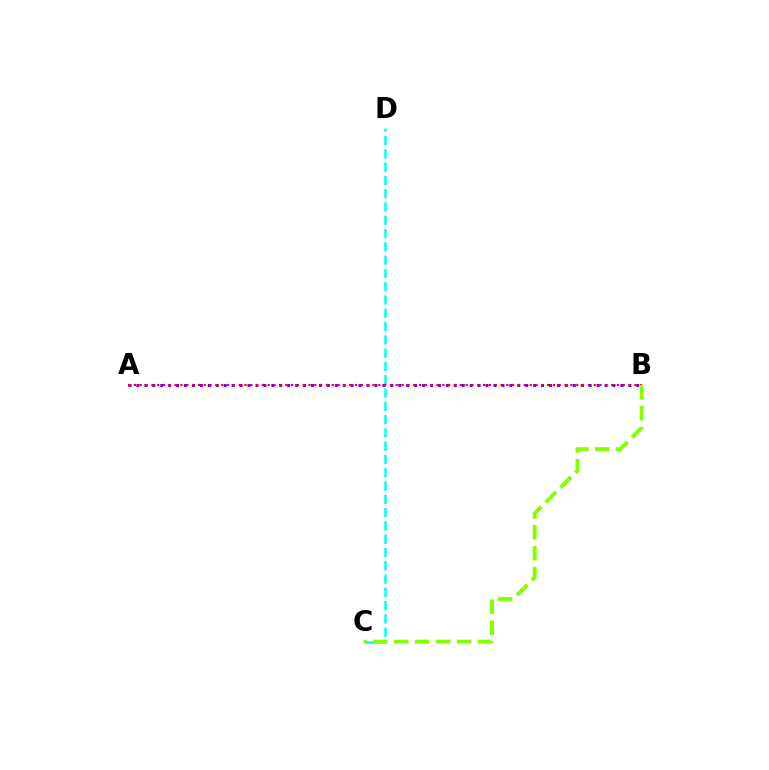{('C', 'D'): [{'color': '#00fff6', 'line_style': 'dashed', 'thickness': 1.81}], ('A', 'B'): [{'color': '#7200ff', 'line_style': 'dotted', 'thickness': 2.16}, {'color': '#ff0000', 'line_style': 'dotted', 'thickness': 1.58}], ('B', 'C'): [{'color': '#84ff00', 'line_style': 'dashed', 'thickness': 2.84}]}